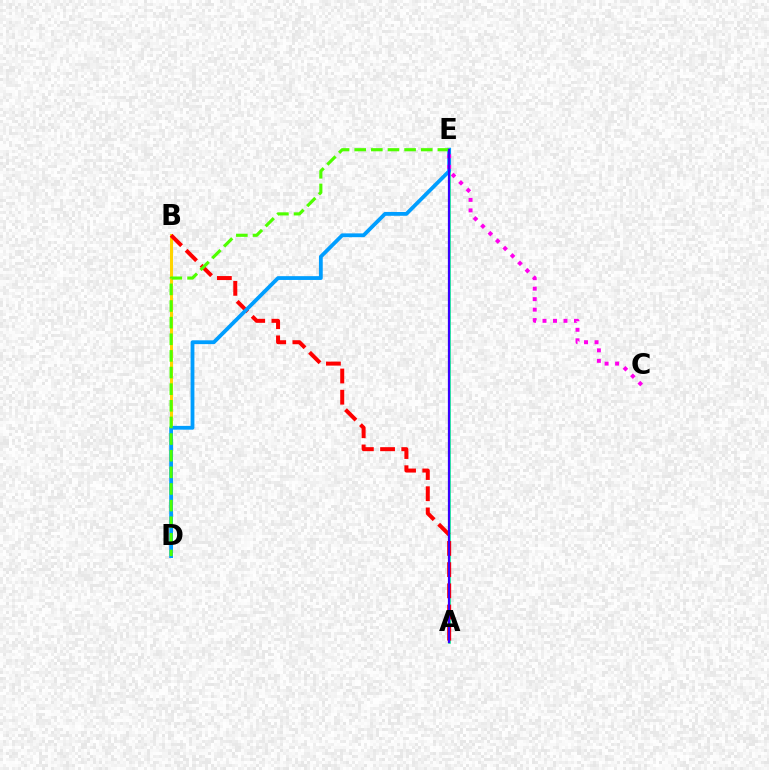{('A', 'E'): [{'color': '#00ff86', 'line_style': 'solid', 'thickness': 1.86}, {'color': '#3700ff', 'line_style': 'solid', 'thickness': 1.61}], ('B', 'D'): [{'color': '#ffd500', 'line_style': 'solid', 'thickness': 2.17}], ('A', 'B'): [{'color': '#ff0000', 'line_style': 'dashed', 'thickness': 2.88}], ('D', 'E'): [{'color': '#009eff', 'line_style': 'solid', 'thickness': 2.74}, {'color': '#4fff00', 'line_style': 'dashed', 'thickness': 2.26}], ('C', 'E'): [{'color': '#ff00ed', 'line_style': 'dotted', 'thickness': 2.85}]}